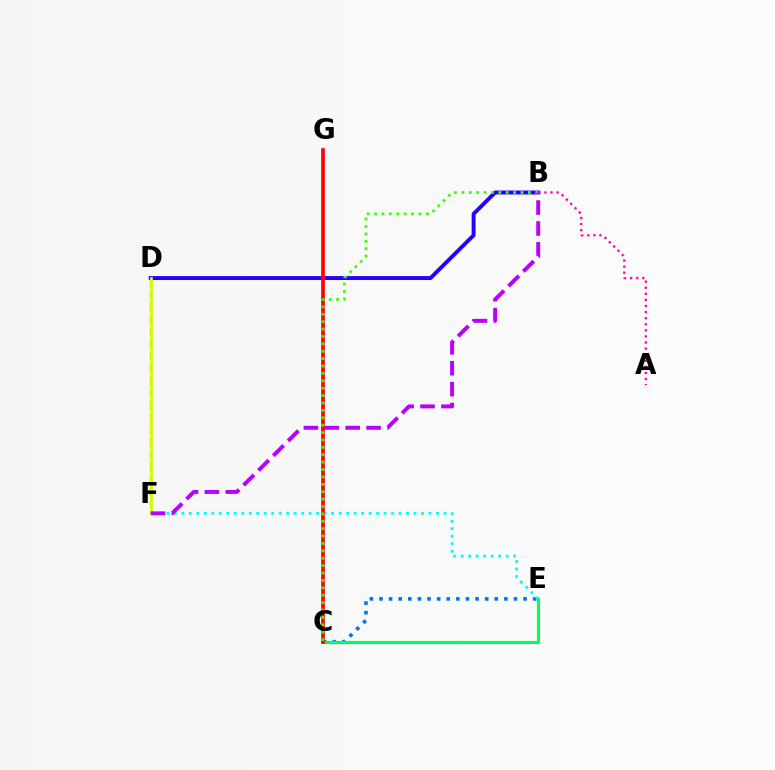{('B', 'D'): [{'color': '#2500ff', 'line_style': 'solid', 'thickness': 2.82}], ('D', 'F'): [{'color': '#ff9400', 'line_style': 'dashed', 'thickness': 1.67}, {'color': '#d1ff00', 'line_style': 'solid', 'thickness': 1.92}], ('C', 'E'): [{'color': '#0074ff', 'line_style': 'dotted', 'thickness': 2.61}, {'color': '#00ff5c', 'line_style': 'solid', 'thickness': 2.26}], ('E', 'F'): [{'color': '#00fff6', 'line_style': 'dotted', 'thickness': 2.04}], ('C', 'G'): [{'color': '#ff0000', 'line_style': 'solid', 'thickness': 2.63}], ('B', 'C'): [{'color': '#3dff00', 'line_style': 'dotted', 'thickness': 2.01}], ('A', 'B'): [{'color': '#ff00ac', 'line_style': 'dotted', 'thickness': 1.65}], ('B', 'F'): [{'color': '#b900ff', 'line_style': 'dashed', 'thickness': 2.84}]}